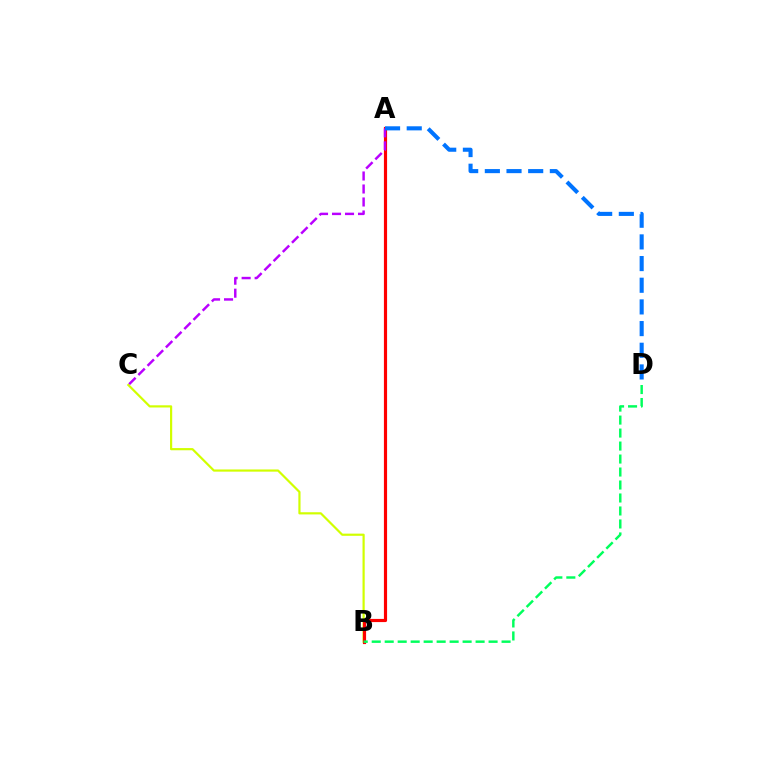{('B', 'C'): [{'color': '#d1ff00', 'line_style': 'solid', 'thickness': 1.58}], ('A', 'B'): [{'color': '#ff0000', 'line_style': 'solid', 'thickness': 2.28}], ('B', 'D'): [{'color': '#00ff5c', 'line_style': 'dashed', 'thickness': 1.76}], ('A', 'C'): [{'color': '#b900ff', 'line_style': 'dashed', 'thickness': 1.77}], ('A', 'D'): [{'color': '#0074ff', 'line_style': 'dashed', 'thickness': 2.94}]}